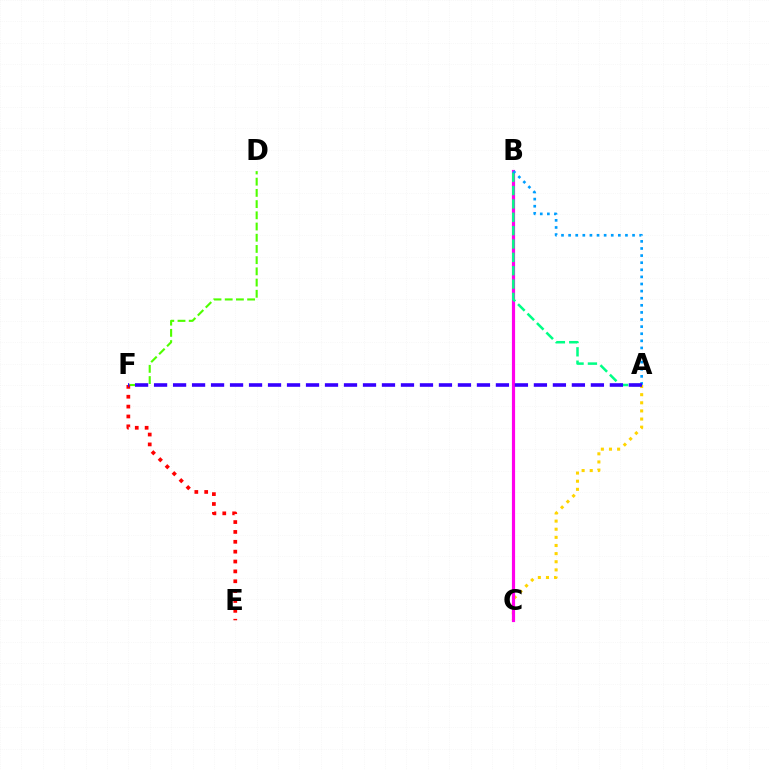{('A', 'C'): [{'color': '#ffd500', 'line_style': 'dotted', 'thickness': 2.21}], ('D', 'F'): [{'color': '#4fff00', 'line_style': 'dashed', 'thickness': 1.52}], ('B', 'C'): [{'color': '#ff00ed', 'line_style': 'solid', 'thickness': 2.29}], ('A', 'B'): [{'color': '#00ff86', 'line_style': 'dashed', 'thickness': 1.81}, {'color': '#009eff', 'line_style': 'dotted', 'thickness': 1.93}], ('E', 'F'): [{'color': '#ff0000', 'line_style': 'dotted', 'thickness': 2.68}], ('A', 'F'): [{'color': '#3700ff', 'line_style': 'dashed', 'thickness': 2.58}]}